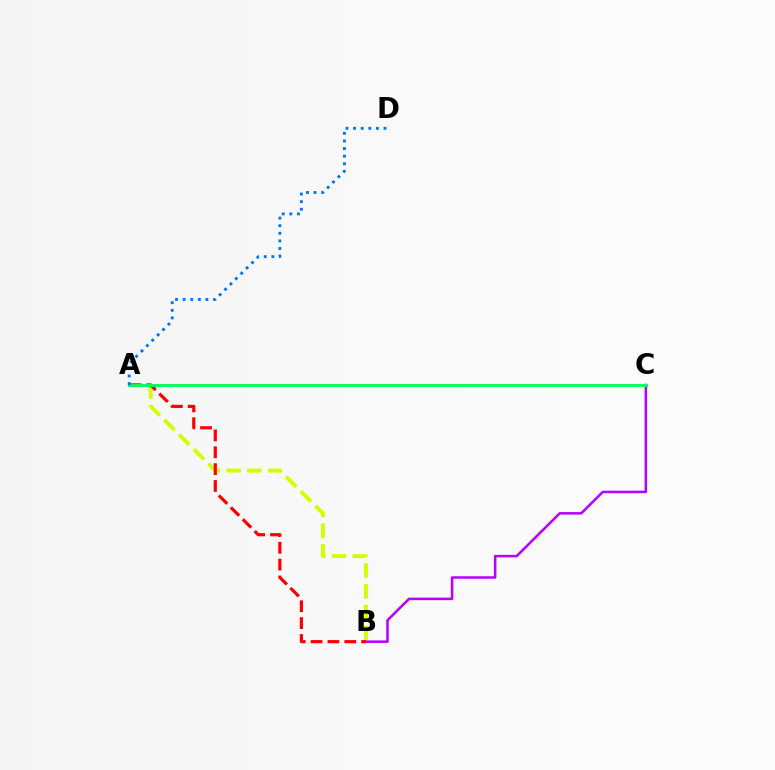{('B', 'C'): [{'color': '#b900ff', 'line_style': 'solid', 'thickness': 1.82}], ('A', 'B'): [{'color': '#d1ff00', 'line_style': 'dashed', 'thickness': 2.81}, {'color': '#ff0000', 'line_style': 'dashed', 'thickness': 2.29}], ('A', 'C'): [{'color': '#00ff5c', 'line_style': 'solid', 'thickness': 2.08}], ('A', 'D'): [{'color': '#0074ff', 'line_style': 'dotted', 'thickness': 2.06}]}